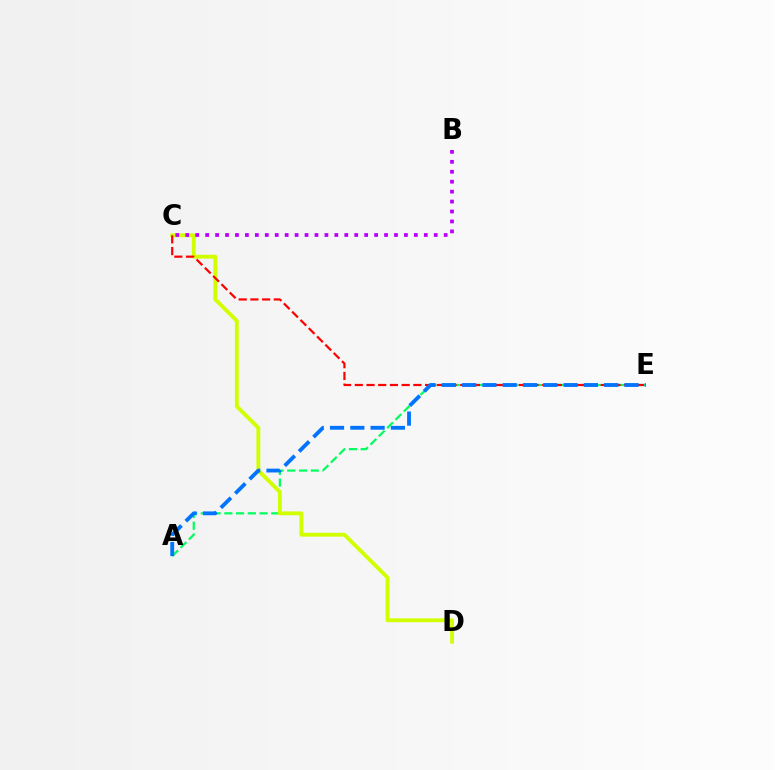{('A', 'E'): [{'color': '#00ff5c', 'line_style': 'dashed', 'thickness': 1.6}, {'color': '#0074ff', 'line_style': 'dashed', 'thickness': 2.76}], ('C', 'D'): [{'color': '#d1ff00', 'line_style': 'solid', 'thickness': 2.77}], ('B', 'C'): [{'color': '#b900ff', 'line_style': 'dotted', 'thickness': 2.7}], ('C', 'E'): [{'color': '#ff0000', 'line_style': 'dashed', 'thickness': 1.59}]}